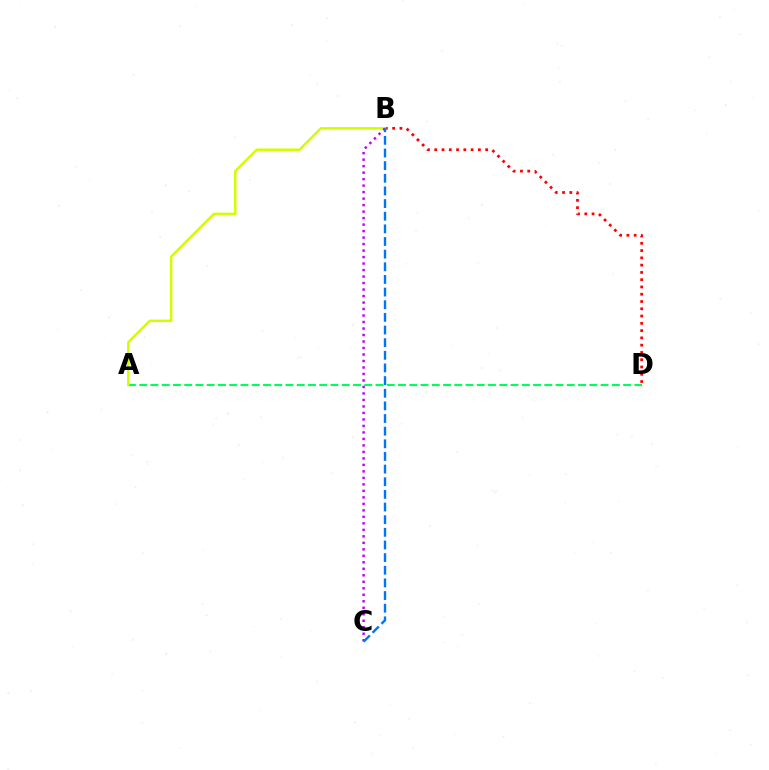{('A', 'D'): [{'color': '#00ff5c', 'line_style': 'dashed', 'thickness': 1.53}], ('B', 'D'): [{'color': '#ff0000', 'line_style': 'dotted', 'thickness': 1.98}], ('A', 'B'): [{'color': '#d1ff00', 'line_style': 'solid', 'thickness': 1.8}], ('B', 'C'): [{'color': '#b900ff', 'line_style': 'dotted', 'thickness': 1.76}, {'color': '#0074ff', 'line_style': 'dashed', 'thickness': 1.72}]}